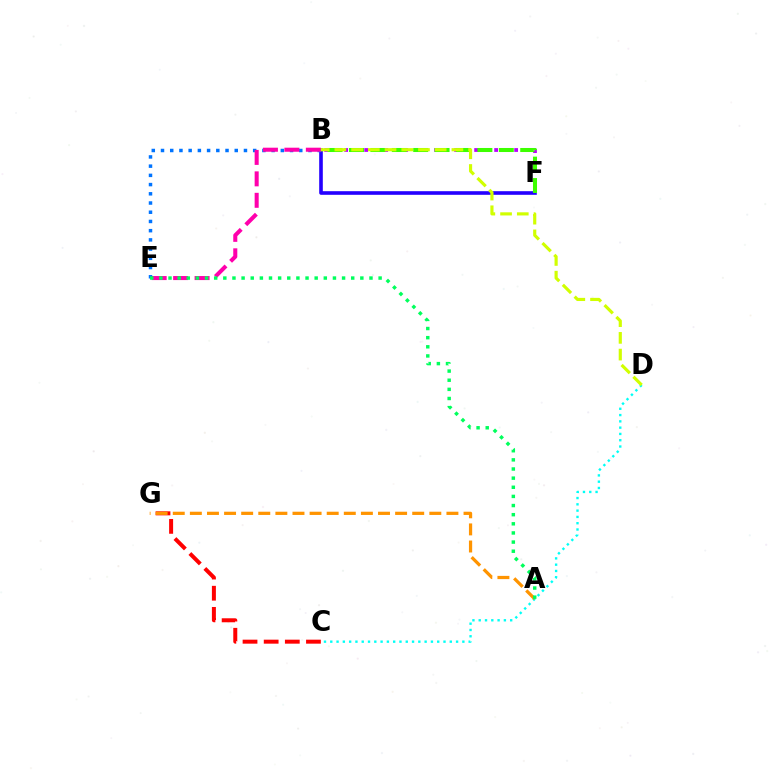{('C', 'G'): [{'color': '#ff0000', 'line_style': 'dashed', 'thickness': 2.87}], ('C', 'D'): [{'color': '#00fff6', 'line_style': 'dotted', 'thickness': 1.71}], ('B', 'F'): [{'color': '#b900ff', 'line_style': 'dotted', 'thickness': 2.72}, {'color': '#2500ff', 'line_style': 'solid', 'thickness': 2.6}, {'color': '#3dff00', 'line_style': 'dashed', 'thickness': 2.91}], ('B', 'E'): [{'color': '#0074ff', 'line_style': 'dotted', 'thickness': 2.5}, {'color': '#ff00ac', 'line_style': 'dashed', 'thickness': 2.91}], ('A', 'G'): [{'color': '#ff9400', 'line_style': 'dashed', 'thickness': 2.32}], ('A', 'E'): [{'color': '#00ff5c', 'line_style': 'dotted', 'thickness': 2.48}], ('B', 'D'): [{'color': '#d1ff00', 'line_style': 'dashed', 'thickness': 2.27}]}